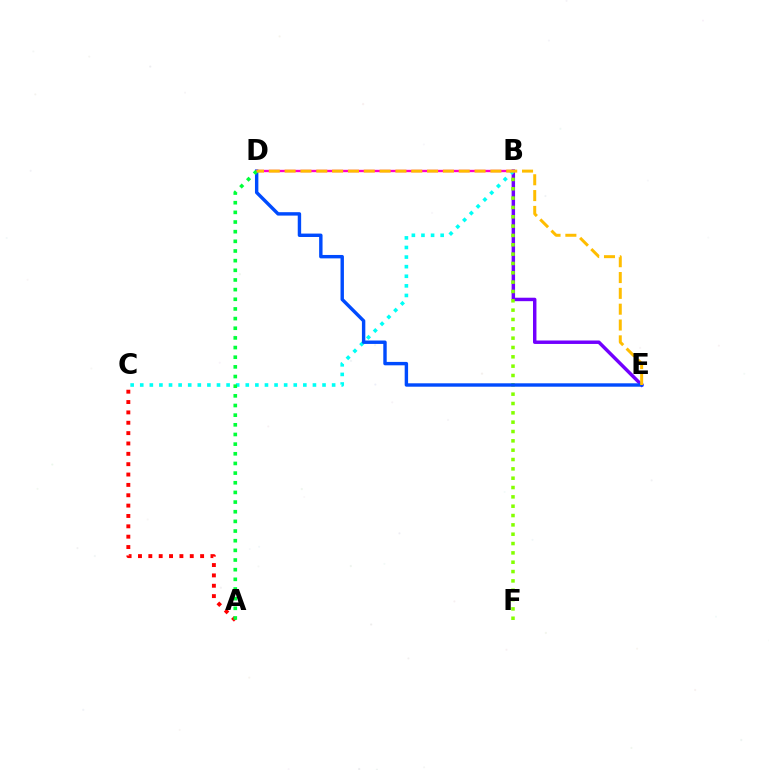{('B', 'E'): [{'color': '#7200ff', 'line_style': 'solid', 'thickness': 2.49}], ('B', 'F'): [{'color': '#84ff00', 'line_style': 'dotted', 'thickness': 2.54}], ('B', 'C'): [{'color': '#00fff6', 'line_style': 'dotted', 'thickness': 2.61}], ('D', 'E'): [{'color': '#004bff', 'line_style': 'solid', 'thickness': 2.45}, {'color': '#ffbd00', 'line_style': 'dashed', 'thickness': 2.15}], ('A', 'C'): [{'color': '#ff0000', 'line_style': 'dotted', 'thickness': 2.81}], ('B', 'D'): [{'color': '#ff00cf', 'line_style': 'solid', 'thickness': 1.7}], ('A', 'D'): [{'color': '#00ff39', 'line_style': 'dotted', 'thickness': 2.62}]}